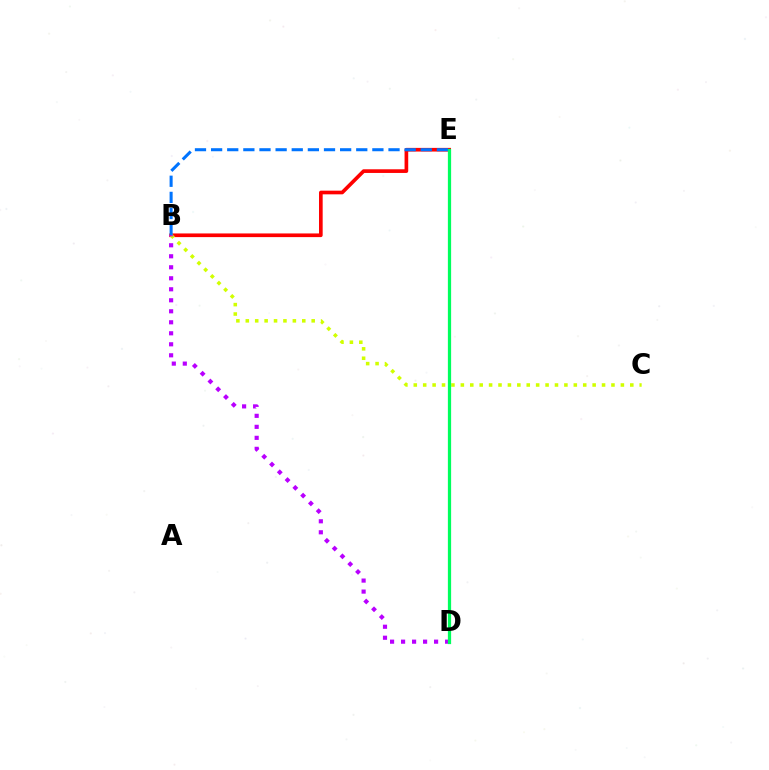{('B', 'E'): [{'color': '#ff0000', 'line_style': 'solid', 'thickness': 2.64}, {'color': '#0074ff', 'line_style': 'dashed', 'thickness': 2.19}], ('B', 'C'): [{'color': '#d1ff00', 'line_style': 'dotted', 'thickness': 2.56}], ('B', 'D'): [{'color': '#b900ff', 'line_style': 'dotted', 'thickness': 2.99}], ('D', 'E'): [{'color': '#00ff5c', 'line_style': 'solid', 'thickness': 2.33}]}